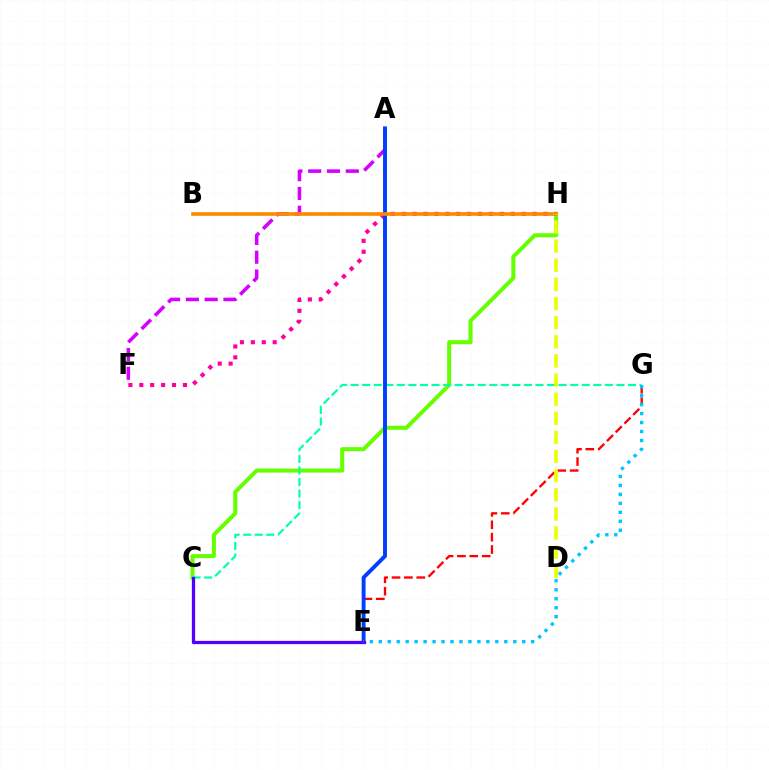{('A', 'F'): [{'color': '#d600ff', 'line_style': 'dashed', 'thickness': 2.55}], ('C', 'H'): [{'color': '#66ff00', 'line_style': 'solid', 'thickness': 2.91}], ('E', 'G'): [{'color': '#ff0000', 'line_style': 'dashed', 'thickness': 1.68}, {'color': '#00c7ff', 'line_style': 'dotted', 'thickness': 2.44}], ('B', 'H'): [{'color': '#00ff27', 'line_style': 'dashed', 'thickness': 1.66}, {'color': '#ff8800', 'line_style': 'solid', 'thickness': 2.59}], ('F', 'H'): [{'color': '#ff00a0', 'line_style': 'dotted', 'thickness': 2.96}], ('C', 'G'): [{'color': '#00ffaf', 'line_style': 'dashed', 'thickness': 1.57}], ('A', 'E'): [{'color': '#003fff', 'line_style': 'solid', 'thickness': 2.81}], ('C', 'E'): [{'color': '#4f00ff', 'line_style': 'solid', 'thickness': 2.35}], ('D', 'H'): [{'color': '#eeff00', 'line_style': 'dashed', 'thickness': 2.6}]}